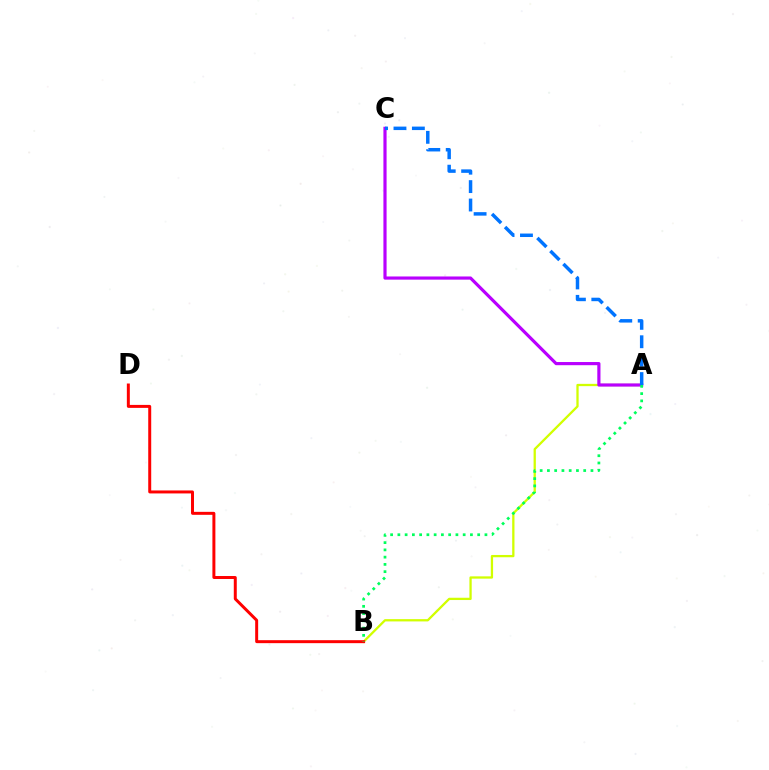{('A', 'B'): [{'color': '#d1ff00', 'line_style': 'solid', 'thickness': 1.65}, {'color': '#00ff5c', 'line_style': 'dotted', 'thickness': 1.97}], ('A', 'C'): [{'color': '#b900ff', 'line_style': 'solid', 'thickness': 2.28}, {'color': '#0074ff', 'line_style': 'dashed', 'thickness': 2.5}], ('B', 'D'): [{'color': '#ff0000', 'line_style': 'solid', 'thickness': 2.14}]}